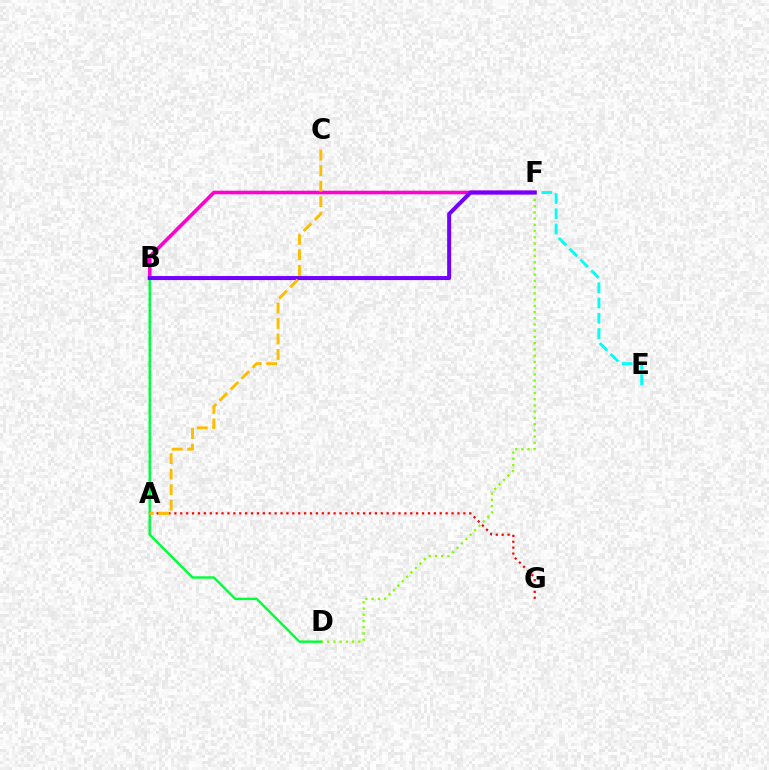{('B', 'F'): [{'color': '#ff00cf', 'line_style': 'solid', 'thickness': 2.6}, {'color': '#7200ff', 'line_style': 'solid', 'thickness': 2.9}], ('A', 'B'): [{'color': '#004bff', 'line_style': 'dotted', 'thickness': 1.52}], ('A', 'G'): [{'color': '#ff0000', 'line_style': 'dotted', 'thickness': 1.6}], ('D', 'F'): [{'color': '#84ff00', 'line_style': 'dotted', 'thickness': 1.69}], ('E', 'F'): [{'color': '#00fff6', 'line_style': 'dashed', 'thickness': 2.08}], ('B', 'D'): [{'color': '#00ff39', 'line_style': 'solid', 'thickness': 1.73}], ('A', 'C'): [{'color': '#ffbd00', 'line_style': 'dashed', 'thickness': 2.11}]}